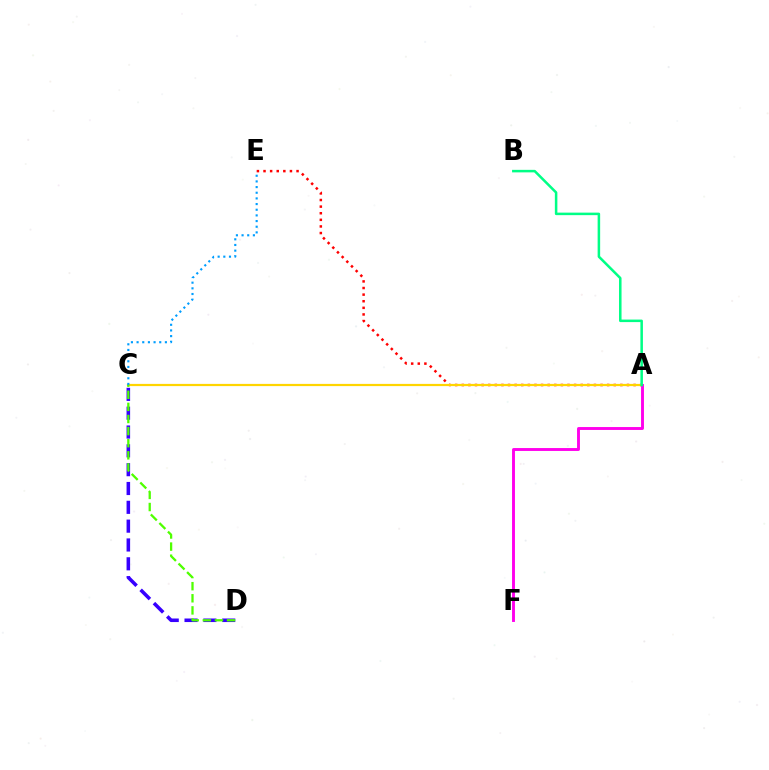{('C', 'D'): [{'color': '#3700ff', 'line_style': 'dashed', 'thickness': 2.56}, {'color': '#4fff00', 'line_style': 'dashed', 'thickness': 1.65}], ('A', 'E'): [{'color': '#ff0000', 'line_style': 'dotted', 'thickness': 1.8}], ('A', 'C'): [{'color': '#ffd500', 'line_style': 'solid', 'thickness': 1.59}], ('C', 'E'): [{'color': '#009eff', 'line_style': 'dotted', 'thickness': 1.54}], ('A', 'F'): [{'color': '#ff00ed', 'line_style': 'solid', 'thickness': 2.08}], ('A', 'B'): [{'color': '#00ff86', 'line_style': 'solid', 'thickness': 1.81}]}